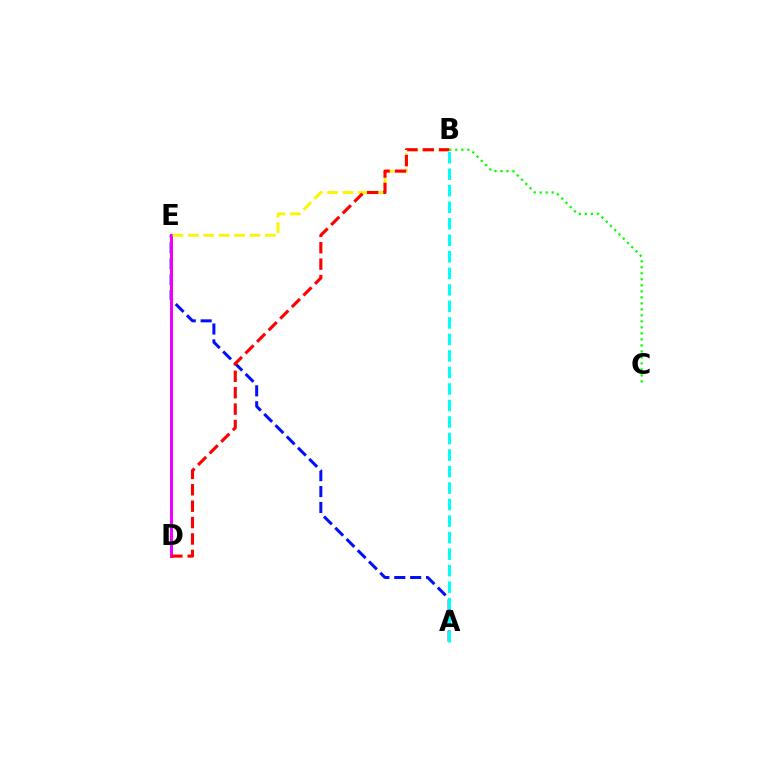{('A', 'E'): [{'color': '#0010ff', 'line_style': 'dashed', 'thickness': 2.16}], ('D', 'E'): [{'color': '#ee00ff', 'line_style': 'solid', 'thickness': 2.2}], ('B', 'E'): [{'color': '#fcf500', 'line_style': 'dashed', 'thickness': 2.09}], ('A', 'B'): [{'color': '#00fff6', 'line_style': 'dashed', 'thickness': 2.24}], ('B', 'C'): [{'color': '#08ff00', 'line_style': 'dotted', 'thickness': 1.63}], ('B', 'D'): [{'color': '#ff0000', 'line_style': 'dashed', 'thickness': 2.23}]}